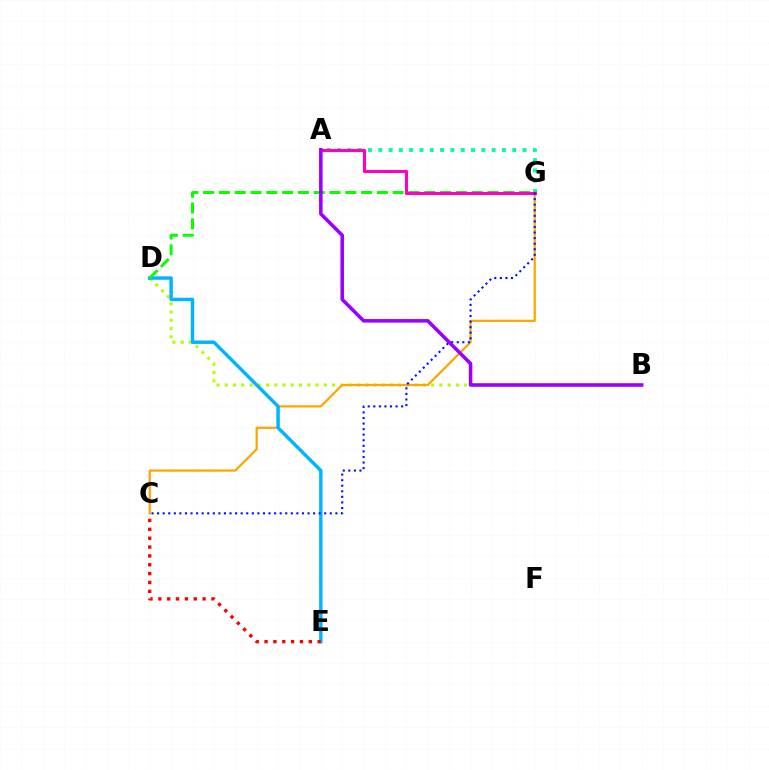{('B', 'D'): [{'color': '#b3ff00', 'line_style': 'dotted', 'thickness': 2.24}], ('C', 'G'): [{'color': '#ffa500', 'line_style': 'solid', 'thickness': 1.61}, {'color': '#0010ff', 'line_style': 'dotted', 'thickness': 1.51}], ('D', 'E'): [{'color': '#00b5ff', 'line_style': 'solid', 'thickness': 2.47}], ('A', 'G'): [{'color': '#00ff9d', 'line_style': 'dotted', 'thickness': 2.8}, {'color': '#ff00bd', 'line_style': 'solid', 'thickness': 2.24}], ('D', 'G'): [{'color': '#08ff00', 'line_style': 'dashed', 'thickness': 2.15}], ('C', 'E'): [{'color': '#ff0000', 'line_style': 'dotted', 'thickness': 2.4}], ('A', 'B'): [{'color': '#9b00ff', 'line_style': 'solid', 'thickness': 2.55}]}